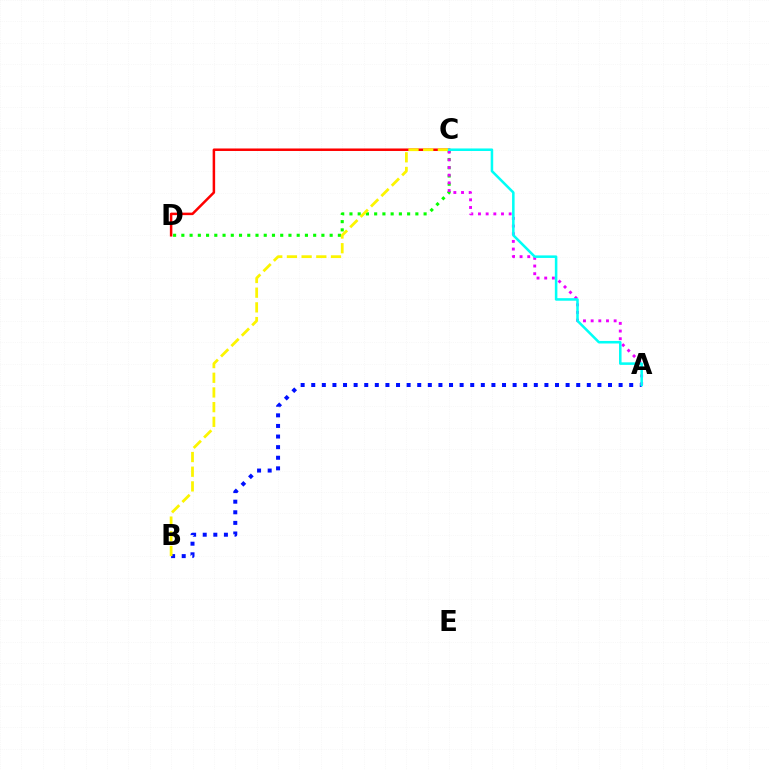{('C', 'D'): [{'color': '#08ff00', 'line_style': 'dotted', 'thickness': 2.24}, {'color': '#ff0000', 'line_style': 'solid', 'thickness': 1.8}], ('A', 'B'): [{'color': '#0010ff', 'line_style': 'dotted', 'thickness': 2.88}], ('A', 'C'): [{'color': '#ee00ff', 'line_style': 'dotted', 'thickness': 2.08}, {'color': '#00fff6', 'line_style': 'solid', 'thickness': 1.83}], ('B', 'C'): [{'color': '#fcf500', 'line_style': 'dashed', 'thickness': 2.0}]}